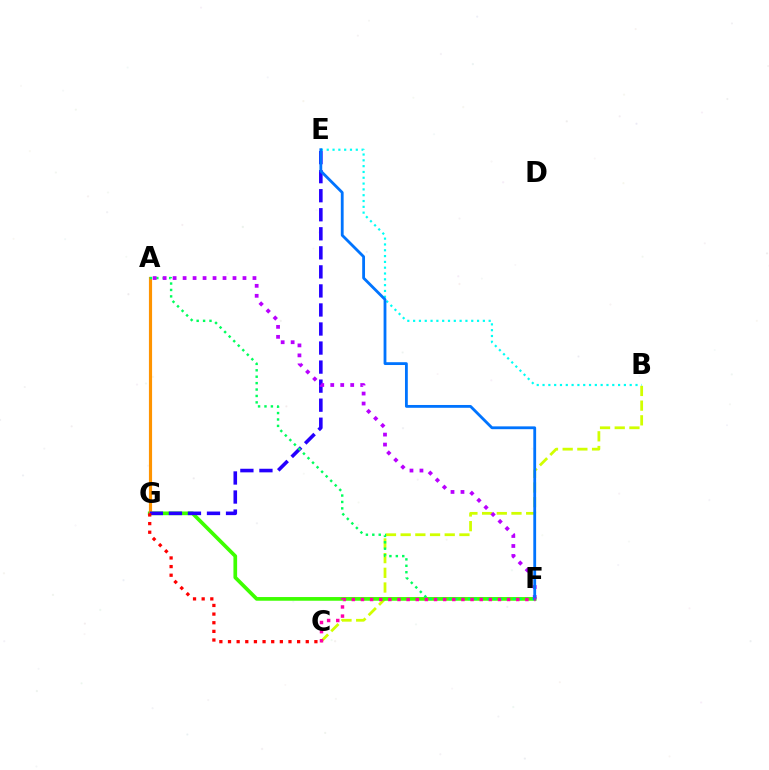{('B', 'E'): [{'color': '#00fff6', 'line_style': 'dotted', 'thickness': 1.58}], ('B', 'C'): [{'color': '#d1ff00', 'line_style': 'dashed', 'thickness': 2.0}], ('F', 'G'): [{'color': '#3dff00', 'line_style': 'solid', 'thickness': 2.66}], ('A', 'G'): [{'color': '#ff9400', 'line_style': 'solid', 'thickness': 2.27}], ('E', 'G'): [{'color': '#2500ff', 'line_style': 'dashed', 'thickness': 2.59}], ('A', 'F'): [{'color': '#00ff5c', 'line_style': 'dotted', 'thickness': 1.74}, {'color': '#b900ff', 'line_style': 'dotted', 'thickness': 2.71}], ('E', 'F'): [{'color': '#0074ff', 'line_style': 'solid', 'thickness': 2.03}], ('C', 'F'): [{'color': '#ff00ac', 'line_style': 'dotted', 'thickness': 2.48}], ('C', 'G'): [{'color': '#ff0000', 'line_style': 'dotted', 'thickness': 2.35}]}